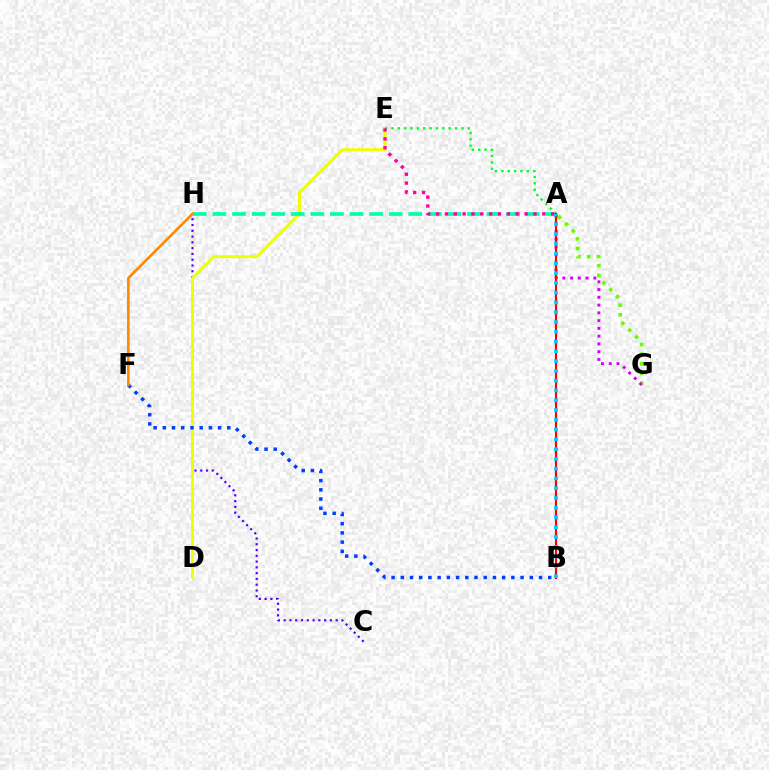{('C', 'H'): [{'color': '#4f00ff', 'line_style': 'dotted', 'thickness': 1.57}], ('D', 'E'): [{'color': '#eeff00', 'line_style': 'solid', 'thickness': 2.09}], ('A', 'H'): [{'color': '#00ffaf', 'line_style': 'dashed', 'thickness': 2.66}], ('A', 'E'): [{'color': '#00ff27', 'line_style': 'dotted', 'thickness': 1.73}, {'color': '#ff00a0', 'line_style': 'dotted', 'thickness': 2.4}], ('A', 'G'): [{'color': '#66ff00', 'line_style': 'dotted', 'thickness': 2.62}, {'color': '#d600ff', 'line_style': 'dotted', 'thickness': 2.11}], ('B', 'F'): [{'color': '#003fff', 'line_style': 'dotted', 'thickness': 2.5}], ('A', 'B'): [{'color': '#ff0000', 'line_style': 'solid', 'thickness': 1.55}, {'color': '#00c7ff', 'line_style': 'dotted', 'thickness': 2.66}], ('F', 'H'): [{'color': '#ff8800', 'line_style': 'solid', 'thickness': 1.89}]}